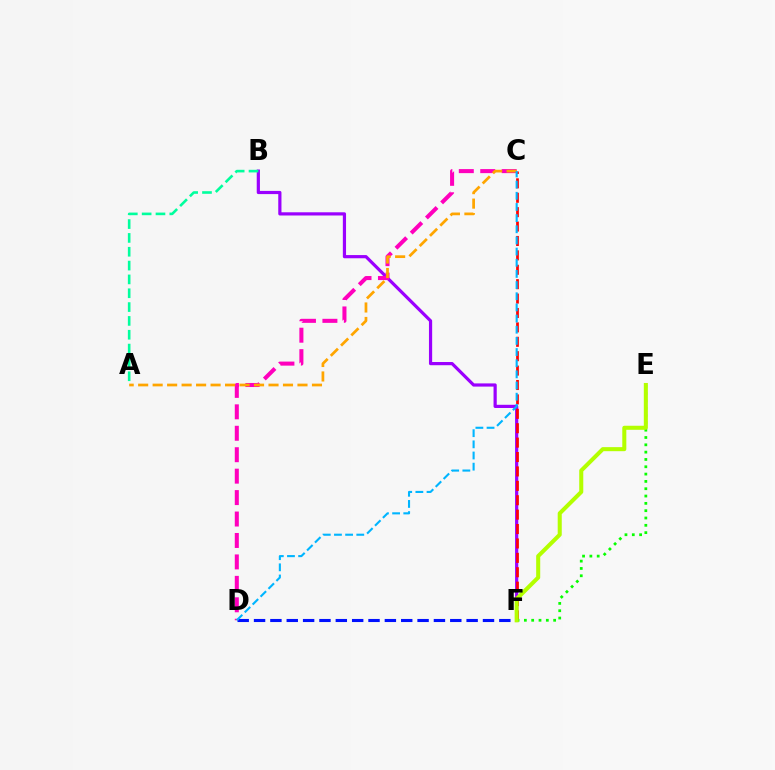{('D', 'F'): [{'color': '#0010ff', 'line_style': 'dashed', 'thickness': 2.22}], ('B', 'F'): [{'color': '#9b00ff', 'line_style': 'solid', 'thickness': 2.3}], ('C', 'D'): [{'color': '#ff00bd', 'line_style': 'dashed', 'thickness': 2.91}, {'color': '#00b5ff', 'line_style': 'dashed', 'thickness': 1.52}], ('C', 'F'): [{'color': '#ff0000', 'line_style': 'dashed', 'thickness': 1.96}], ('A', 'B'): [{'color': '#00ff9d', 'line_style': 'dashed', 'thickness': 1.88}], ('A', 'C'): [{'color': '#ffa500', 'line_style': 'dashed', 'thickness': 1.97}], ('E', 'F'): [{'color': '#08ff00', 'line_style': 'dotted', 'thickness': 1.99}, {'color': '#b3ff00', 'line_style': 'solid', 'thickness': 2.91}]}